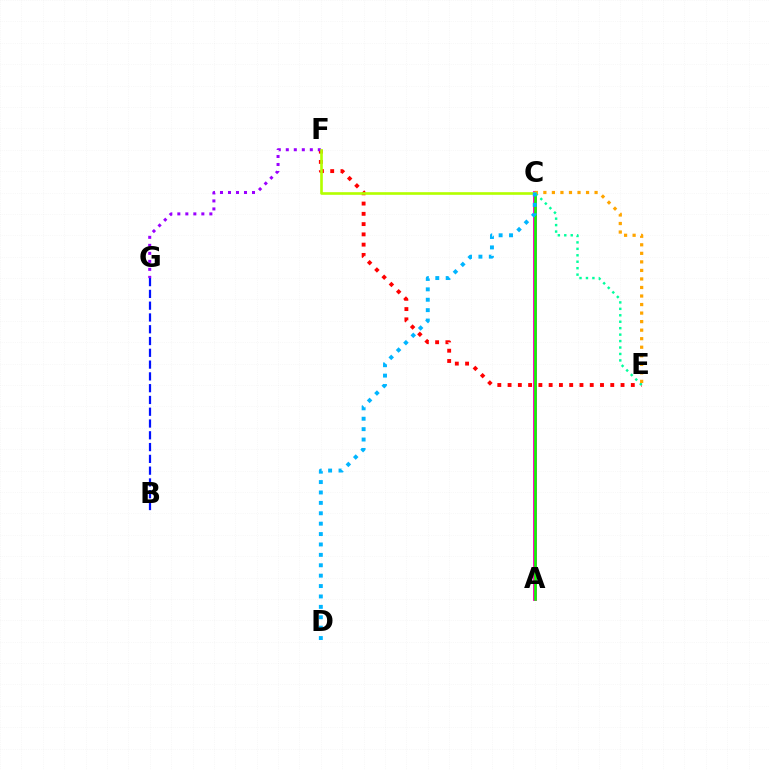{('E', 'F'): [{'color': '#ff0000', 'line_style': 'dotted', 'thickness': 2.79}], ('A', 'C'): [{'color': '#ff00bd', 'line_style': 'solid', 'thickness': 2.79}, {'color': '#08ff00', 'line_style': 'solid', 'thickness': 1.84}], ('C', 'E'): [{'color': '#00ff9d', 'line_style': 'dotted', 'thickness': 1.75}, {'color': '#ffa500', 'line_style': 'dotted', 'thickness': 2.32}], ('B', 'G'): [{'color': '#0010ff', 'line_style': 'dashed', 'thickness': 1.6}], ('F', 'G'): [{'color': '#9b00ff', 'line_style': 'dotted', 'thickness': 2.18}], ('C', 'F'): [{'color': '#b3ff00', 'line_style': 'solid', 'thickness': 1.9}], ('C', 'D'): [{'color': '#00b5ff', 'line_style': 'dotted', 'thickness': 2.83}]}